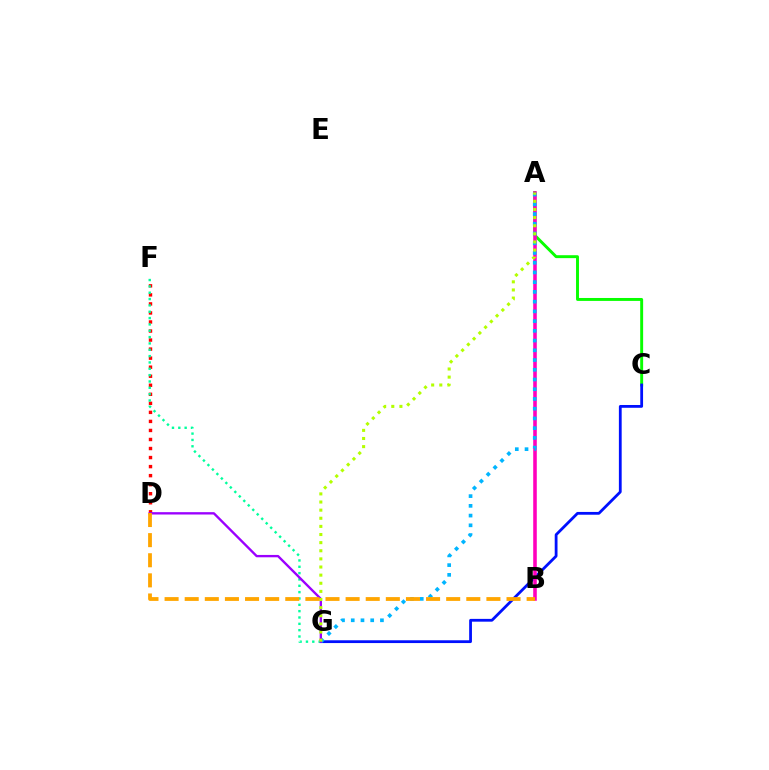{('A', 'C'): [{'color': '#08ff00', 'line_style': 'solid', 'thickness': 2.11}], ('C', 'G'): [{'color': '#0010ff', 'line_style': 'solid', 'thickness': 2.01}], ('D', 'F'): [{'color': '#ff0000', 'line_style': 'dotted', 'thickness': 2.46}], ('A', 'B'): [{'color': '#ff00bd', 'line_style': 'solid', 'thickness': 2.57}], ('F', 'G'): [{'color': '#00ff9d', 'line_style': 'dotted', 'thickness': 1.72}], ('A', 'G'): [{'color': '#00b5ff', 'line_style': 'dotted', 'thickness': 2.64}, {'color': '#b3ff00', 'line_style': 'dotted', 'thickness': 2.21}], ('D', 'G'): [{'color': '#9b00ff', 'line_style': 'solid', 'thickness': 1.69}], ('B', 'D'): [{'color': '#ffa500', 'line_style': 'dashed', 'thickness': 2.73}]}